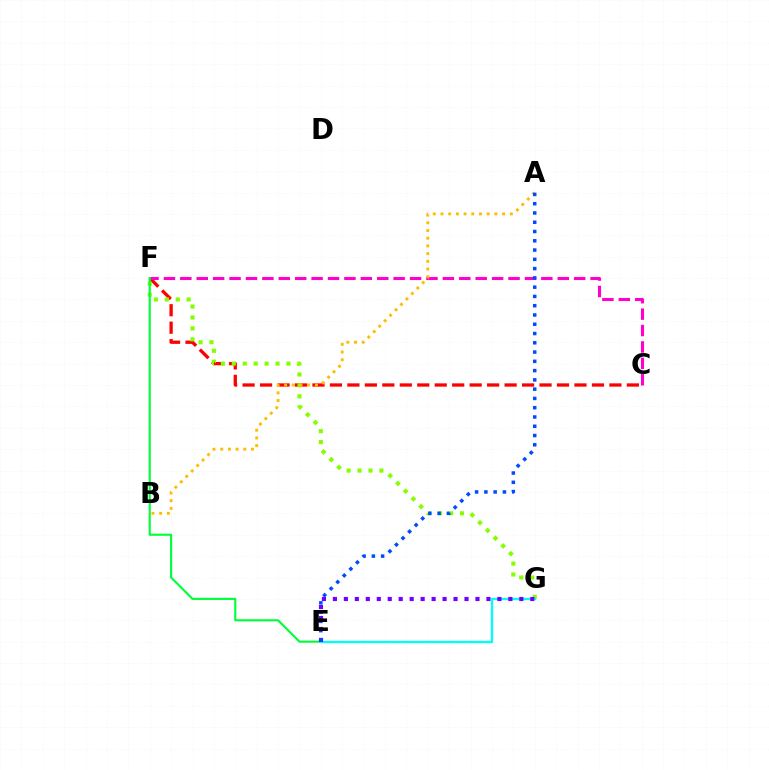{('C', 'F'): [{'color': '#ff0000', 'line_style': 'dashed', 'thickness': 2.37}, {'color': '#ff00cf', 'line_style': 'dashed', 'thickness': 2.23}], ('F', 'G'): [{'color': '#84ff00', 'line_style': 'dotted', 'thickness': 2.97}], ('E', 'F'): [{'color': '#00ff39', 'line_style': 'solid', 'thickness': 1.53}], ('E', 'G'): [{'color': '#00fff6', 'line_style': 'solid', 'thickness': 1.67}, {'color': '#7200ff', 'line_style': 'dotted', 'thickness': 2.98}], ('A', 'B'): [{'color': '#ffbd00', 'line_style': 'dotted', 'thickness': 2.09}], ('A', 'E'): [{'color': '#004bff', 'line_style': 'dotted', 'thickness': 2.52}]}